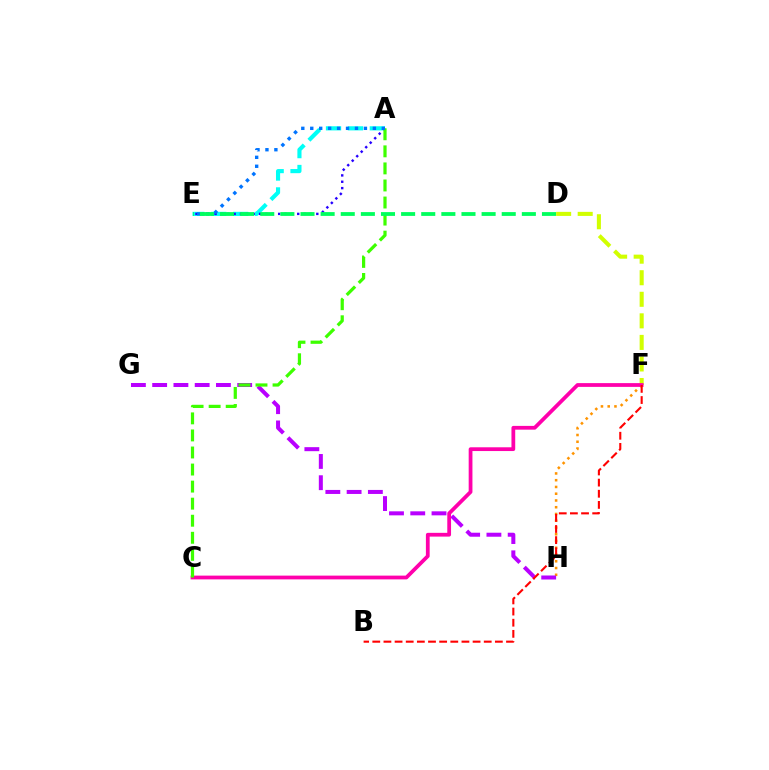{('F', 'H'): [{'color': '#ff9400', 'line_style': 'dotted', 'thickness': 1.84}], ('G', 'H'): [{'color': '#b900ff', 'line_style': 'dashed', 'thickness': 2.89}], ('A', 'E'): [{'color': '#00fff6', 'line_style': 'dashed', 'thickness': 2.98}, {'color': '#2500ff', 'line_style': 'dotted', 'thickness': 1.73}, {'color': '#0074ff', 'line_style': 'dotted', 'thickness': 2.43}], ('D', 'F'): [{'color': '#d1ff00', 'line_style': 'dashed', 'thickness': 2.93}], ('C', 'F'): [{'color': '#ff00ac', 'line_style': 'solid', 'thickness': 2.71}], ('B', 'F'): [{'color': '#ff0000', 'line_style': 'dashed', 'thickness': 1.51}], ('A', 'C'): [{'color': '#3dff00', 'line_style': 'dashed', 'thickness': 2.32}], ('D', 'E'): [{'color': '#00ff5c', 'line_style': 'dashed', 'thickness': 2.73}]}